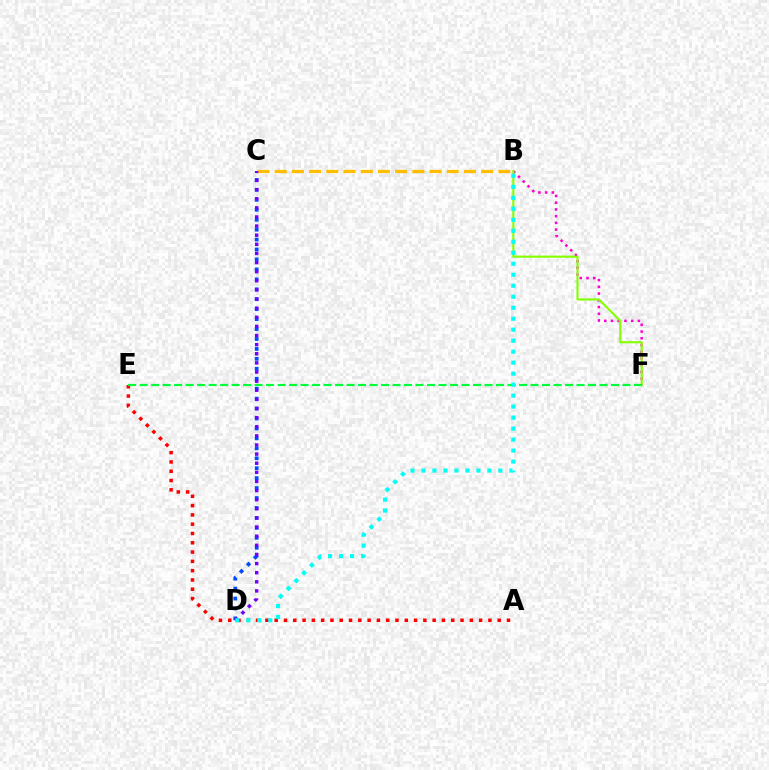{('A', 'E'): [{'color': '#ff0000', 'line_style': 'dotted', 'thickness': 2.52}], ('B', 'F'): [{'color': '#ff00cf', 'line_style': 'dotted', 'thickness': 1.83}, {'color': '#84ff00', 'line_style': 'solid', 'thickness': 1.53}], ('C', 'D'): [{'color': '#004bff', 'line_style': 'dotted', 'thickness': 2.7}, {'color': '#7200ff', 'line_style': 'dotted', 'thickness': 2.48}], ('E', 'F'): [{'color': '#00ff39', 'line_style': 'dashed', 'thickness': 1.56}], ('B', 'C'): [{'color': '#ffbd00', 'line_style': 'dashed', 'thickness': 2.34}], ('B', 'D'): [{'color': '#00fff6', 'line_style': 'dotted', 'thickness': 2.99}]}